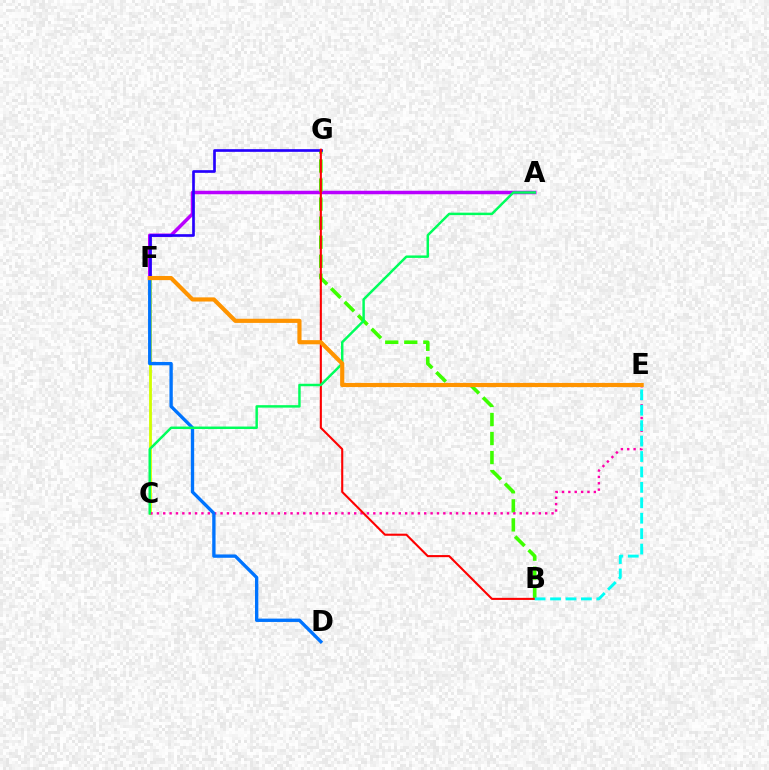{('C', 'F'): [{'color': '#d1ff00', 'line_style': 'solid', 'thickness': 2.03}], ('A', 'F'): [{'color': '#b900ff', 'line_style': 'solid', 'thickness': 2.52}], ('B', 'G'): [{'color': '#3dff00', 'line_style': 'dashed', 'thickness': 2.59}, {'color': '#ff0000', 'line_style': 'solid', 'thickness': 1.51}], ('C', 'E'): [{'color': '#ff00ac', 'line_style': 'dotted', 'thickness': 1.73}], ('F', 'G'): [{'color': '#2500ff', 'line_style': 'solid', 'thickness': 1.92}], ('D', 'F'): [{'color': '#0074ff', 'line_style': 'solid', 'thickness': 2.41}], ('A', 'C'): [{'color': '#00ff5c', 'line_style': 'solid', 'thickness': 1.77}], ('B', 'E'): [{'color': '#00fff6', 'line_style': 'dashed', 'thickness': 2.1}], ('E', 'F'): [{'color': '#ff9400', 'line_style': 'solid', 'thickness': 2.99}]}